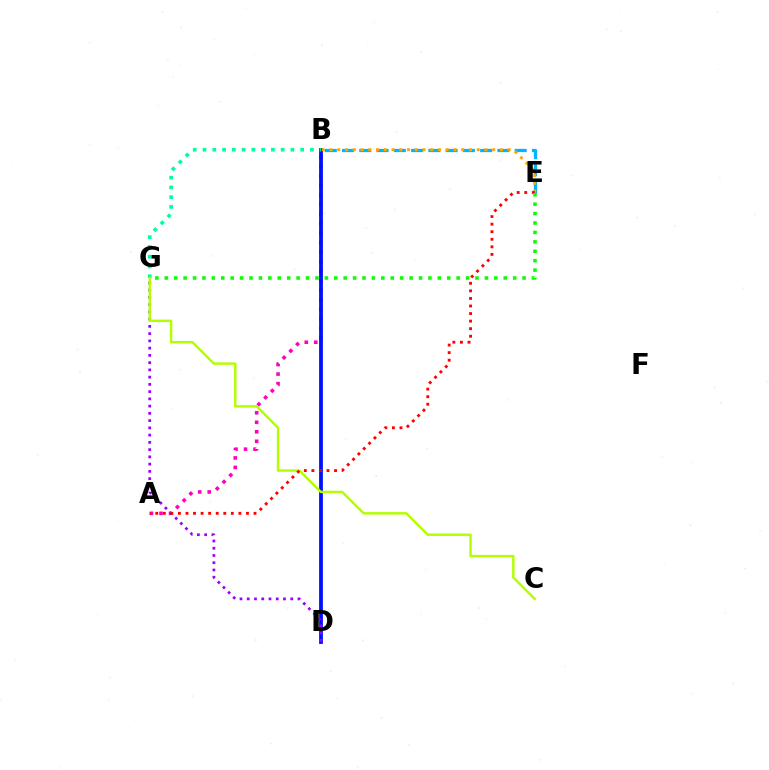{('A', 'B'): [{'color': '#ff00bd', 'line_style': 'dotted', 'thickness': 2.58}], ('B', 'E'): [{'color': '#00b5ff', 'line_style': 'dashed', 'thickness': 2.35}, {'color': '#ffa500', 'line_style': 'dotted', 'thickness': 2.11}], ('B', 'D'): [{'color': '#0010ff', 'line_style': 'solid', 'thickness': 2.73}], ('B', 'G'): [{'color': '#00ff9d', 'line_style': 'dotted', 'thickness': 2.65}], ('D', 'G'): [{'color': '#9b00ff', 'line_style': 'dotted', 'thickness': 1.97}], ('C', 'G'): [{'color': '#b3ff00', 'line_style': 'solid', 'thickness': 1.77}], ('A', 'E'): [{'color': '#ff0000', 'line_style': 'dotted', 'thickness': 2.05}], ('E', 'G'): [{'color': '#08ff00', 'line_style': 'dotted', 'thickness': 2.56}]}